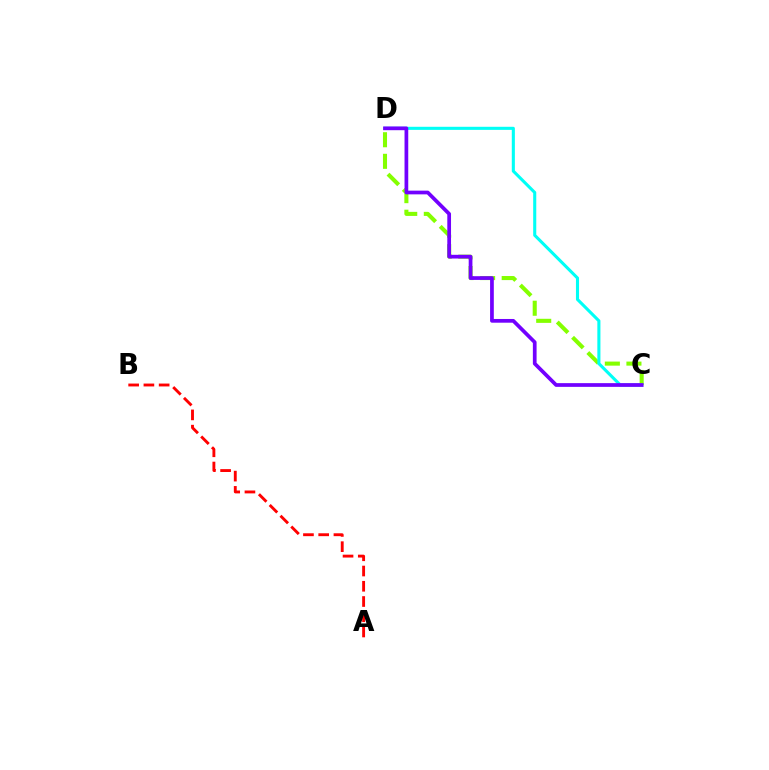{('A', 'B'): [{'color': '#ff0000', 'line_style': 'dashed', 'thickness': 2.07}], ('C', 'D'): [{'color': '#84ff00', 'line_style': 'dashed', 'thickness': 2.93}, {'color': '#00fff6', 'line_style': 'solid', 'thickness': 2.22}, {'color': '#7200ff', 'line_style': 'solid', 'thickness': 2.68}]}